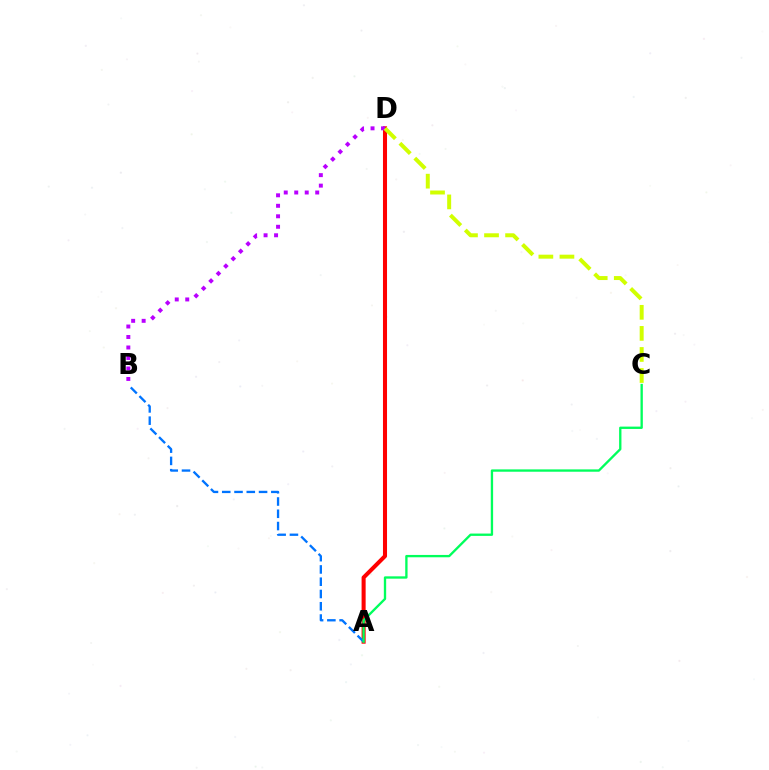{('A', 'D'): [{'color': '#ff0000', 'line_style': 'solid', 'thickness': 2.92}], ('A', 'B'): [{'color': '#0074ff', 'line_style': 'dashed', 'thickness': 1.67}], ('A', 'C'): [{'color': '#00ff5c', 'line_style': 'solid', 'thickness': 1.68}], ('B', 'D'): [{'color': '#b900ff', 'line_style': 'dotted', 'thickness': 2.85}], ('C', 'D'): [{'color': '#d1ff00', 'line_style': 'dashed', 'thickness': 2.86}]}